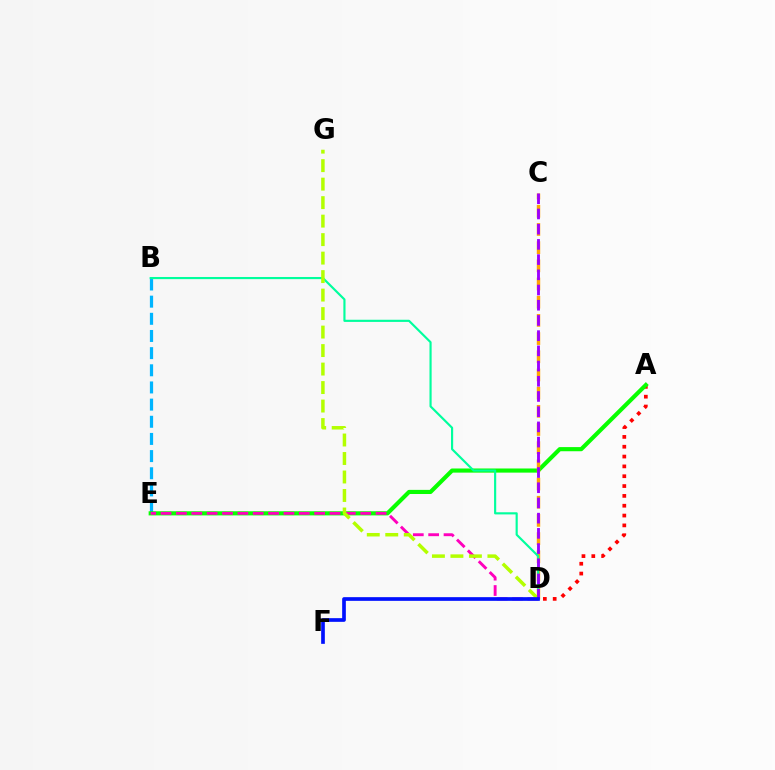{('A', 'D'): [{'color': '#ff0000', 'line_style': 'dotted', 'thickness': 2.67}], ('B', 'E'): [{'color': '#00b5ff', 'line_style': 'dashed', 'thickness': 2.33}], ('A', 'E'): [{'color': '#08ff00', 'line_style': 'solid', 'thickness': 2.97}], ('D', 'E'): [{'color': '#ff00bd', 'line_style': 'dashed', 'thickness': 2.09}], ('C', 'D'): [{'color': '#ffa500', 'line_style': 'dashed', 'thickness': 2.47}, {'color': '#9b00ff', 'line_style': 'dashed', 'thickness': 2.07}], ('B', 'D'): [{'color': '#00ff9d', 'line_style': 'solid', 'thickness': 1.55}], ('D', 'G'): [{'color': '#b3ff00', 'line_style': 'dashed', 'thickness': 2.51}], ('D', 'F'): [{'color': '#0010ff', 'line_style': 'solid', 'thickness': 2.65}]}